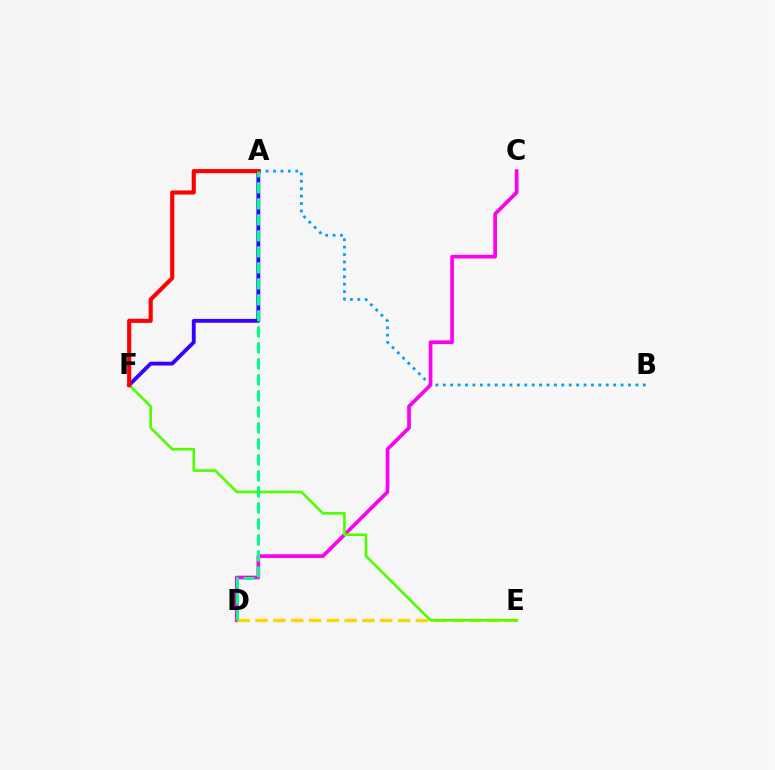{('A', 'B'): [{'color': '#009eff', 'line_style': 'dotted', 'thickness': 2.01}], ('A', 'F'): [{'color': '#3700ff', 'line_style': 'solid', 'thickness': 2.77}, {'color': '#ff0000', 'line_style': 'solid', 'thickness': 2.96}], ('C', 'D'): [{'color': '#ff00ed', 'line_style': 'solid', 'thickness': 2.65}], ('D', 'E'): [{'color': '#ffd500', 'line_style': 'dashed', 'thickness': 2.42}], ('E', 'F'): [{'color': '#4fff00', 'line_style': 'solid', 'thickness': 1.9}], ('A', 'D'): [{'color': '#00ff86', 'line_style': 'dashed', 'thickness': 2.17}]}